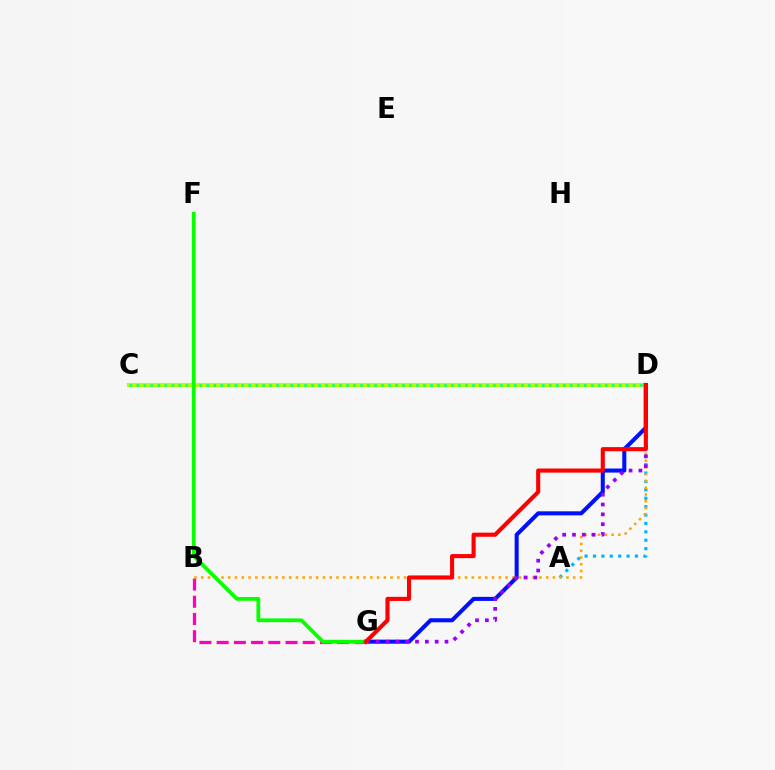{('B', 'G'): [{'color': '#ff00bd', 'line_style': 'dashed', 'thickness': 2.34}], ('C', 'D'): [{'color': '#b3ff00', 'line_style': 'solid', 'thickness': 2.96}, {'color': '#00ff9d', 'line_style': 'dotted', 'thickness': 1.9}], ('A', 'D'): [{'color': '#00b5ff', 'line_style': 'dotted', 'thickness': 2.28}], ('B', 'D'): [{'color': '#ffa500', 'line_style': 'dotted', 'thickness': 1.84}], ('D', 'G'): [{'color': '#0010ff', 'line_style': 'solid', 'thickness': 2.92}, {'color': '#9b00ff', 'line_style': 'dotted', 'thickness': 2.67}, {'color': '#ff0000', 'line_style': 'solid', 'thickness': 2.96}], ('F', 'G'): [{'color': '#08ff00', 'line_style': 'solid', 'thickness': 2.73}]}